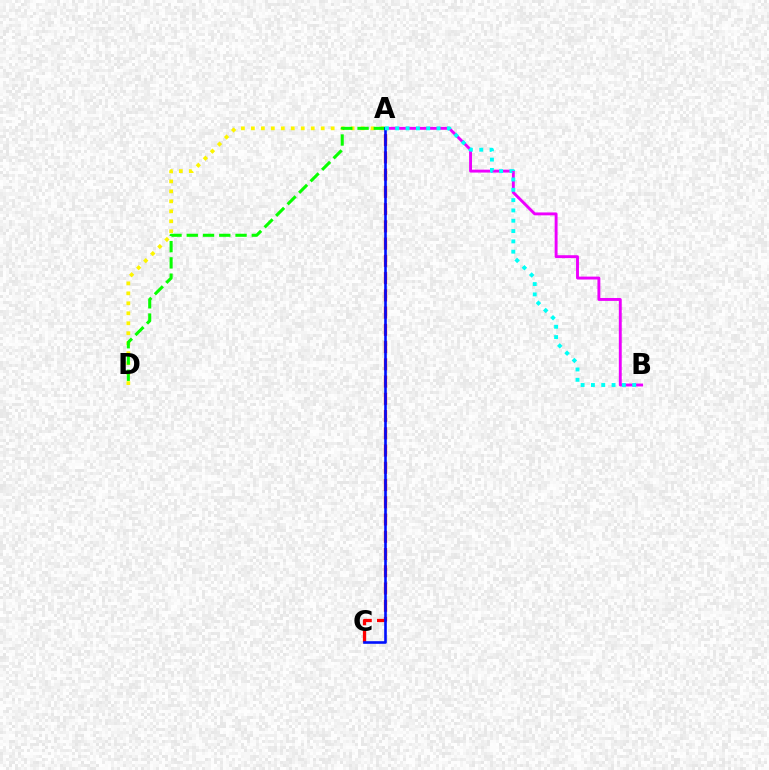{('A', 'B'): [{'color': '#ee00ff', 'line_style': 'solid', 'thickness': 2.09}, {'color': '#00fff6', 'line_style': 'dotted', 'thickness': 2.8}], ('A', 'D'): [{'color': '#fcf500', 'line_style': 'dotted', 'thickness': 2.71}, {'color': '#08ff00', 'line_style': 'dashed', 'thickness': 2.21}], ('A', 'C'): [{'color': '#ff0000', 'line_style': 'dashed', 'thickness': 2.34}, {'color': '#0010ff', 'line_style': 'solid', 'thickness': 1.88}]}